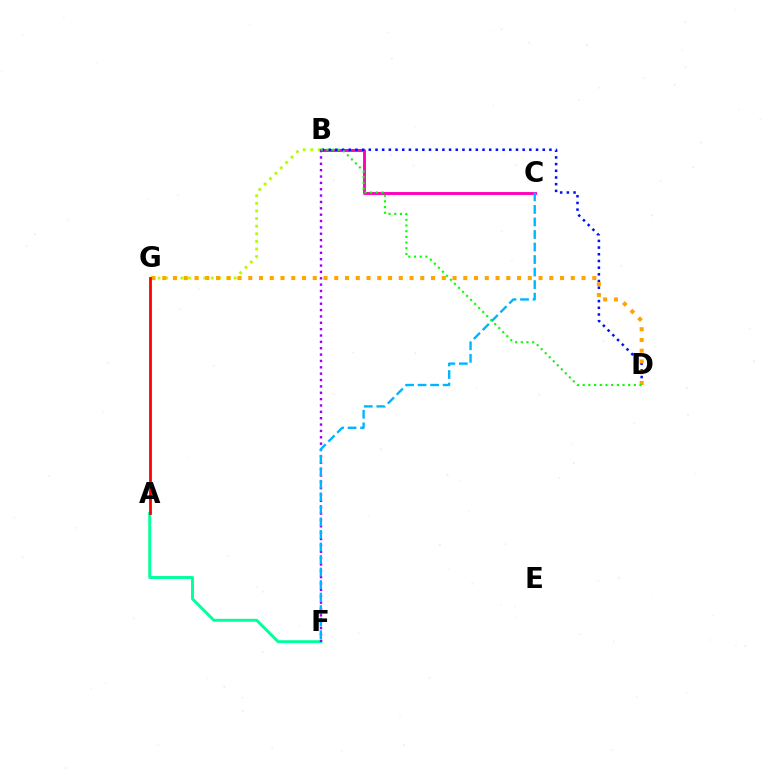{('A', 'F'): [{'color': '#00ff9d', 'line_style': 'solid', 'thickness': 2.1}], ('B', 'G'): [{'color': '#b3ff00', 'line_style': 'dotted', 'thickness': 2.07}], ('B', 'C'): [{'color': '#ff00bd', 'line_style': 'solid', 'thickness': 2.09}], ('B', 'D'): [{'color': '#0010ff', 'line_style': 'dotted', 'thickness': 1.82}, {'color': '#08ff00', 'line_style': 'dotted', 'thickness': 1.55}], ('D', 'G'): [{'color': '#ffa500', 'line_style': 'dotted', 'thickness': 2.92}], ('B', 'F'): [{'color': '#9b00ff', 'line_style': 'dotted', 'thickness': 1.73}], ('C', 'F'): [{'color': '#00b5ff', 'line_style': 'dashed', 'thickness': 1.7}], ('A', 'G'): [{'color': '#ff0000', 'line_style': 'solid', 'thickness': 2.01}]}